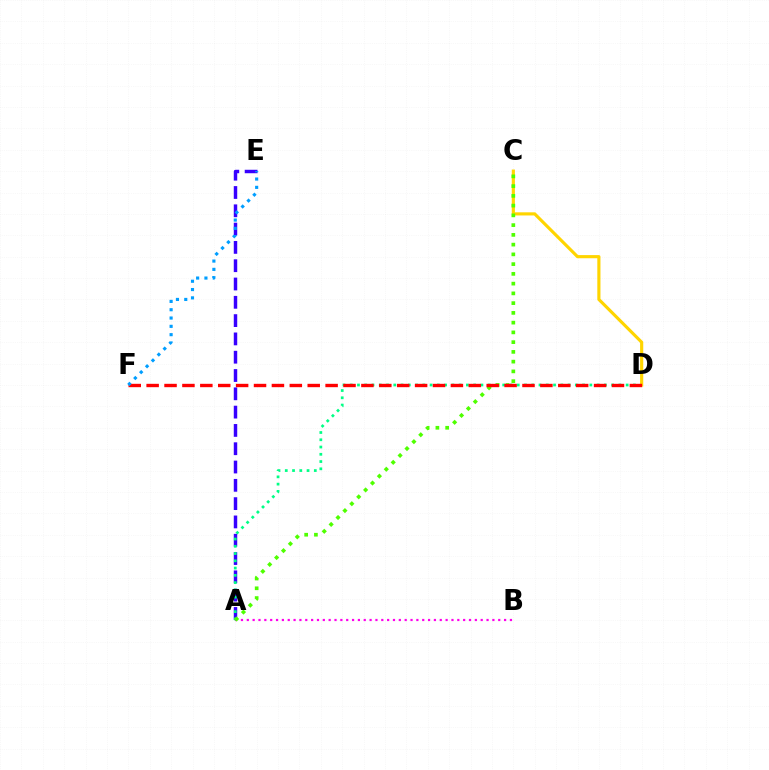{('A', 'E'): [{'color': '#3700ff', 'line_style': 'dashed', 'thickness': 2.49}], ('A', 'B'): [{'color': '#ff00ed', 'line_style': 'dotted', 'thickness': 1.59}], ('A', 'D'): [{'color': '#00ff86', 'line_style': 'dotted', 'thickness': 1.97}], ('C', 'D'): [{'color': '#ffd500', 'line_style': 'solid', 'thickness': 2.27}], ('A', 'C'): [{'color': '#4fff00', 'line_style': 'dotted', 'thickness': 2.65}], ('D', 'F'): [{'color': '#ff0000', 'line_style': 'dashed', 'thickness': 2.43}], ('E', 'F'): [{'color': '#009eff', 'line_style': 'dotted', 'thickness': 2.26}]}